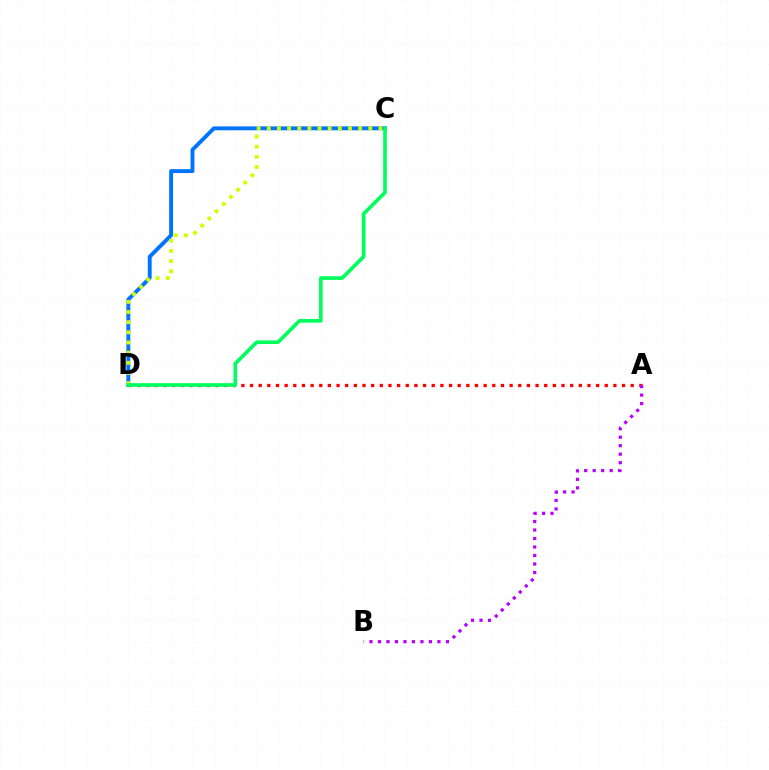{('A', 'D'): [{'color': '#ff0000', 'line_style': 'dotted', 'thickness': 2.35}], ('C', 'D'): [{'color': '#0074ff', 'line_style': 'solid', 'thickness': 2.8}, {'color': '#d1ff00', 'line_style': 'dotted', 'thickness': 2.76}, {'color': '#00ff5c', 'line_style': 'solid', 'thickness': 2.63}], ('A', 'B'): [{'color': '#b900ff', 'line_style': 'dotted', 'thickness': 2.31}]}